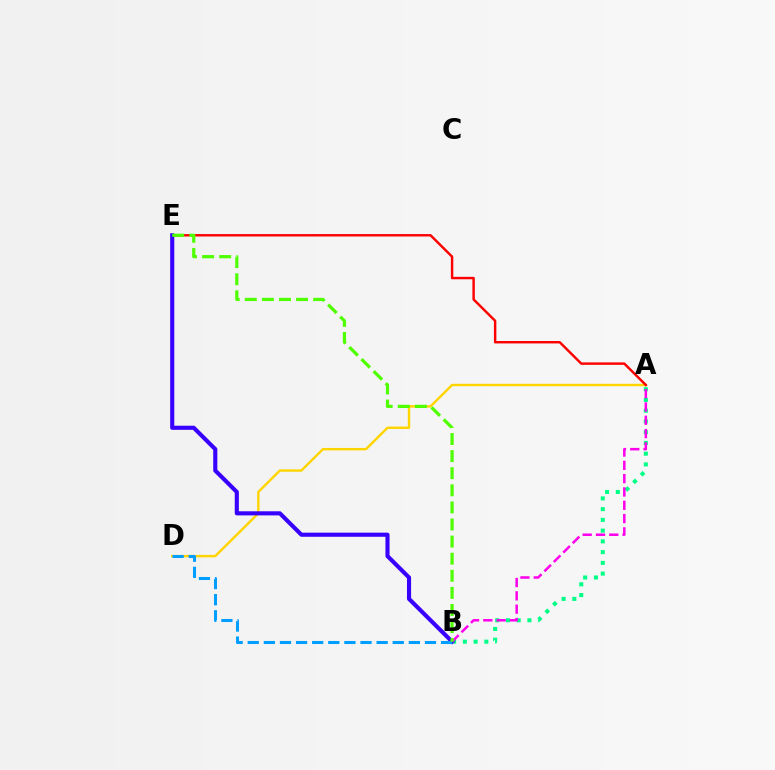{('A', 'D'): [{'color': '#ffd500', 'line_style': 'solid', 'thickness': 1.74}], ('A', 'E'): [{'color': '#ff0000', 'line_style': 'solid', 'thickness': 1.75}], ('A', 'B'): [{'color': '#00ff86', 'line_style': 'dotted', 'thickness': 2.92}, {'color': '#ff00ed', 'line_style': 'dashed', 'thickness': 1.81}], ('B', 'E'): [{'color': '#3700ff', 'line_style': 'solid', 'thickness': 2.96}, {'color': '#4fff00', 'line_style': 'dashed', 'thickness': 2.32}], ('B', 'D'): [{'color': '#009eff', 'line_style': 'dashed', 'thickness': 2.19}]}